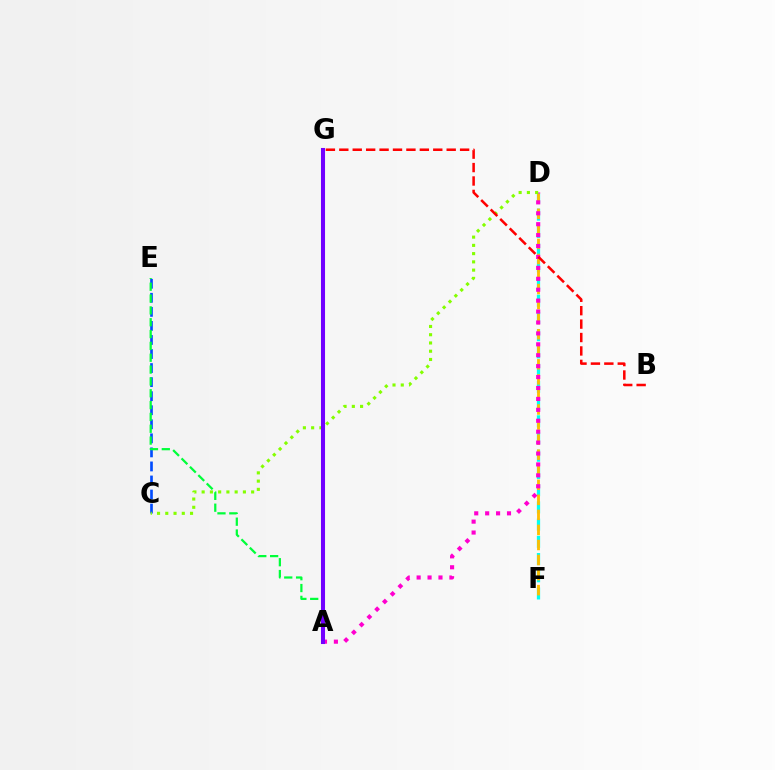{('D', 'F'): [{'color': '#00fff6', 'line_style': 'dashed', 'thickness': 2.34}, {'color': '#ffbd00', 'line_style': 'dashed', 'thickness': 2.04}], ('A', 'D'): [{'color': '#ff00cf', 'line_style': 'dotted', 'thickness': 2.97}], ('C', 'E'): [{'color': '#004bff', 'line_style': 'dashed', 'thickness': 1.91}], ('C', 'D'): [{'color': '#84ff00', 'line_style': 'dotted', 'thickness': 2.24}], ('A', 'E'): [{'color': '#00ff39', 'line_style': 'dashed', 'thickness': 1.61}], ('B', 'G'): [{'color': '#ff0000', 'line_style': 'dashed', 'thickness': 1.82}], ('A', 'G'): [{'color': '#7200ff', 'line_style': 'solid', 'thickness': 2.93}]}